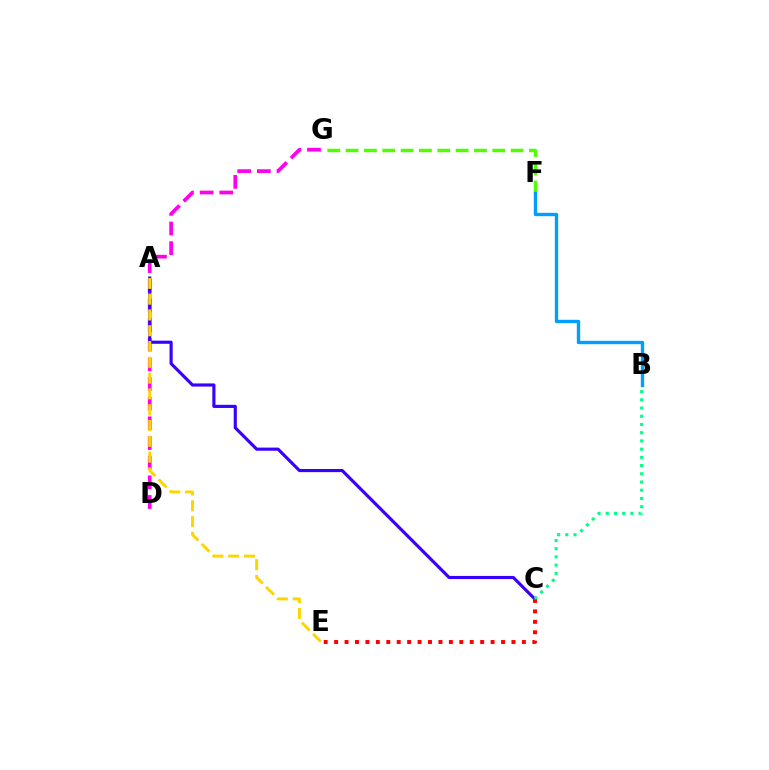{('F', 'G'): [{'color': '#4fff00', 'line_style': 'dashed', 'thickness': 2.49}], ('D', 'G'): [{'color': '#ff00ed', 'line_style': 'dashed', 'thickness': 2.67}], ('A', 'C'): [{'color': '#3700ff', 'line_style': 'solid', 'thickness': 2.26}], ('A', 'E'): [{'color': '#ffd500', 'line_style': 'dashed', 'thickness': 2.15}], ('C', 'E'): [{'color': '#ff0000', 'line_style': 'dotted', 'thickness': 2.83}], ('B', 'C'): [{'color': '#00ff86', 'line_style': 'dotted', 'thickness': 2.23}], ('B', 'F'): [{'color': '#009eff', 'line_style': 'solid', 'thickness': 2.42}]}